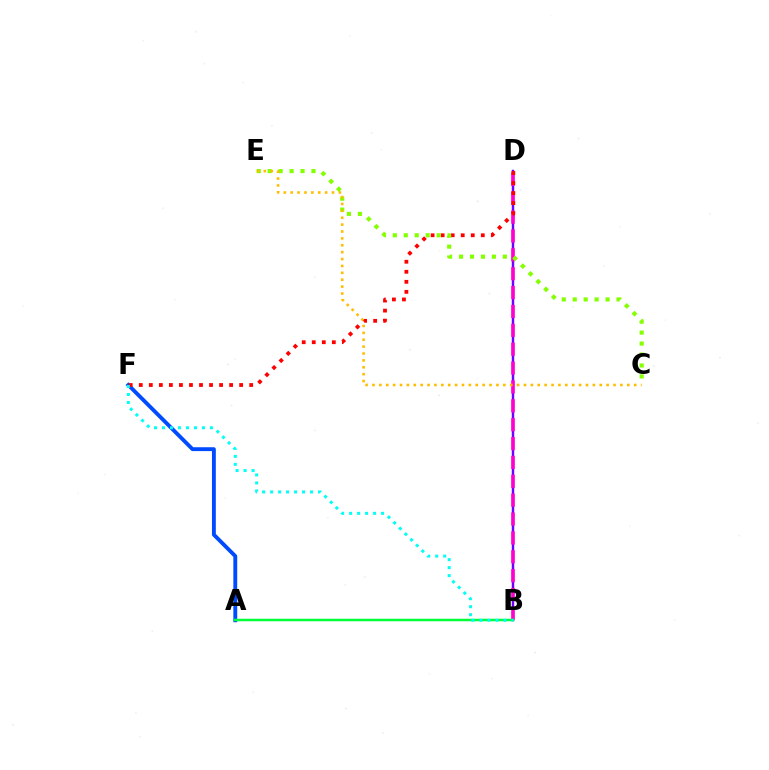{('A', 'F'): [{'color': '#004bff', 'line_style': 'solid', 'thickness': 2.78}], ('B', 'D'): [{'color': '#7200ff', 'line_style': 'solid', 'thickness': 1.76}, {'color': '#ff00cf', 'line_style': 'dashed', 'thickness': 2.56}], ('A', 'B'): [{'color': '#00ff39', 'line_style': 'solid', 'thickness': 1.8}], ('D', 'F'): [{'color': '#ff0000', 'line_style': 'dotted', 'thickness': 2.73}], ('C', 'E'): [{'color': '#84ff00', 'line_style': 'dotted', 'thickness': 2.98}, {'color': '#ffbd00', 'line_style': 'dotted', 'thickness': 1.87}], ('B', 'F'): [{'color': '#00fff6', 'line_style': 'dotted', 'thickness': 2.17}]}